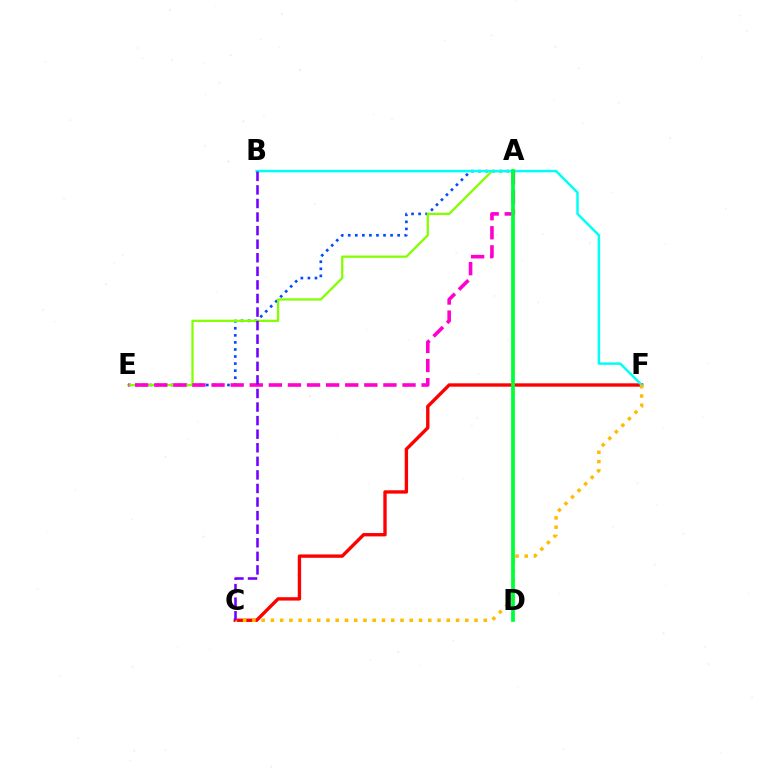{('A', 'E'): [{'color': '#004bff', 'line_style': 'dotted', 'thickness': 1.92}, {'color': '#84ff00', 'line_style': 'solid', 'thickness': 1.64}, {'color': '#ff00cf', 'line_style': 'dashed', 'thickness': 2.59}], ('C', 'F'): [{'color': '#ff0000', 'line_style': 'solid', 'thickness': 2.42}, {'color': '#ffbd00', 'line_style': 'dotted', 'thickness': 2.51}], ('B', 'F'): [{'color': '#00fff6', 'line_style': 'solid', 'thickness': 1.79}], ('B', 'C'): [{'color': '#7200ff', 'line_style': 'dashed', 'thickness': 1.84}], ('A', 'D'): [{'color': '#00ff39', 'line_style': 'solid', 'thickness': 2.71}]}